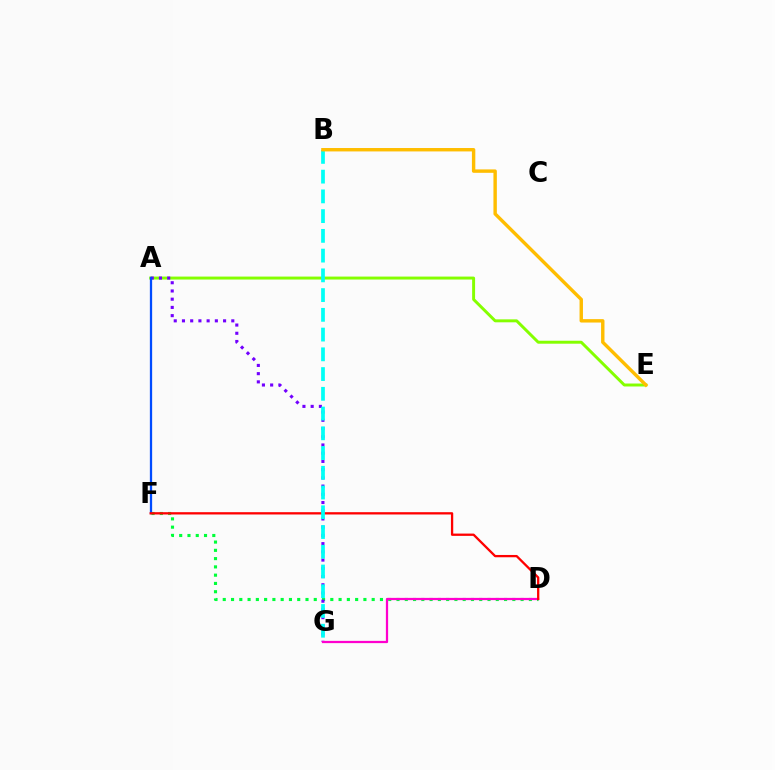{('D', 'F'): [{'color': '#00ff39', 'line_style': 'dotted', 'thickness': 2.25}, {'color': '#ff0000', 'line_style': 'solid', 'thickness': 1.65}], ('A', 'E'): [{'color': '#84ff00', 'line_style': 'solid', 'thickness': 2.12}], ('A', 'G'): [{'color': '#7200ff', 'line_style': 'dotted', 'thickness': 2.23}], ('D', 'G'): [{'color': '#ff00cf', 'line_style': 'solid', 'thickness': 1.62}], ('A', 'F'): [{'color': '#004bff', 'line_style': 'solid', 'thickness': 1.63}], ('B', 'G'): [{'color': '#00fff6', 'line_style': 'dashed', 'thickness': 2.68}], ('B', 'E'): [{'color': '#ffbd00', 'line_style': 'solid', 'thickness': 2.45}]}